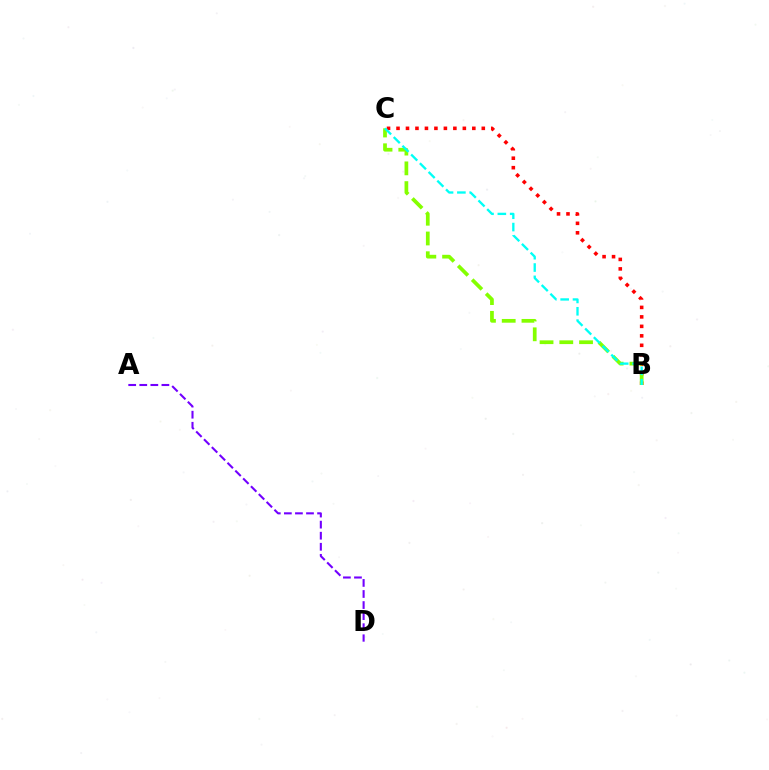{('B', 'C'): [{'color': '#ff0000', 'line_style': 'dotted', 'thickness': 2.57}, {'color': '#84ff00', 'line_style': 'dashed', 'thickness': 2.68}, {'color': '#00fff6', 'line_style': 'dashed', 'thickness': 1.68}], ('A', 'D'): [{'color': '#7200ff', 'line_style': 'dashed', 'thickness': 1.5}]}